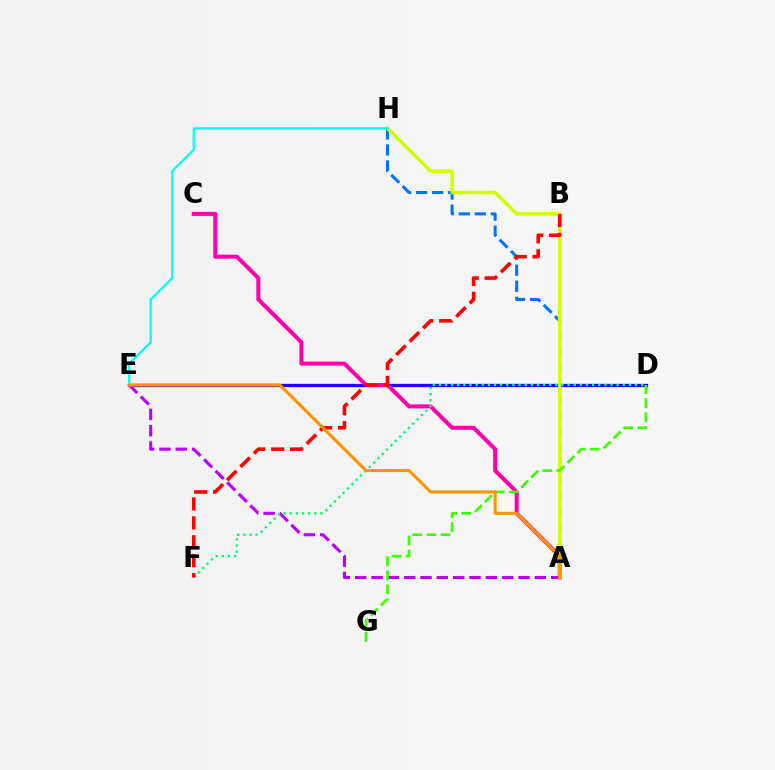{('D', 'E'): [{'color': '#2500ff', 'line_style': 'solid', 'thickness': 2.35}], ('A', 'C'): [{'color': '#ff00ac', 'line_style': 'solid', 'thickness': 2.89}], ('A', 'H'): [{'color': '#0074ff', 'line_style': 'dashed', 'thickness': 2.18}, {'color': '#d1ff00', 'line_style': 'solid', 'thickness': 2.51}], ('A', 'E'): [{'color': '#b900ff', 'line_style': 'dashed', 'thickness': 2.22}, {'color': '#ff9400', 'line_style': 'solid', 'thickness': 2.2}], ('D', 'G'): [{'color': '#3dff00', 'line_style': 'dashed', 'thickness': 1.91}], ('D', 'F'): [{'color': '#00ff5c', 'line_style': 'dotted', 'thickness': 1.67}], ('B', 'F'): [{'color': '#ff0000', 'line_style': 'dashed', 'thickness': 2.57}], ('E', 'H'): [{'color': '#00fff6', 'line_style': 'solid', 'thickness': 1.59}]}